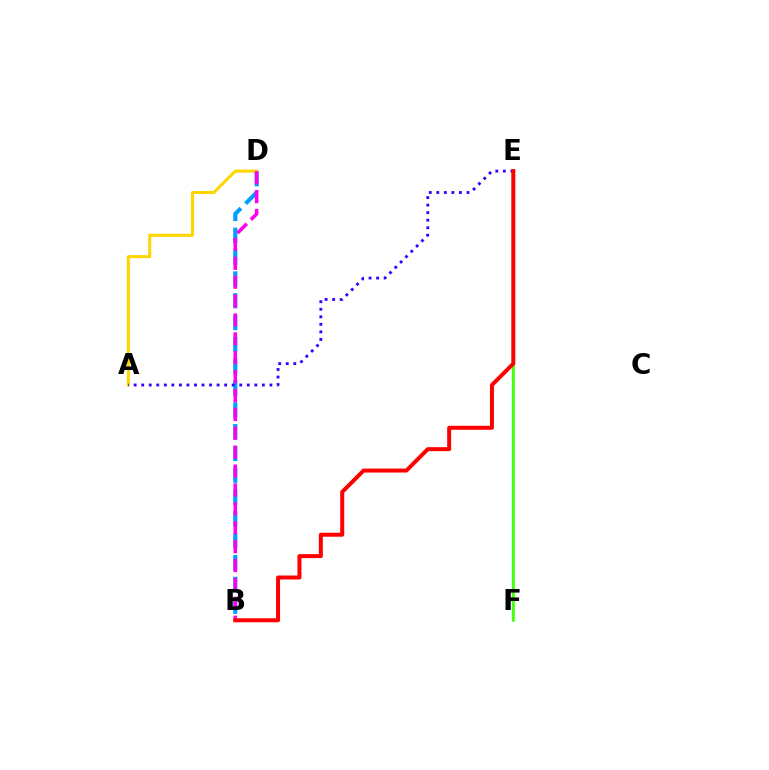{('E', 'F'): [{'color': '#00ff86', 'line_style': 'solid', 'thickness': 1.7}, {'color': '#4fff00', 'line_style': 'solid', 'thickness': 1.85}], ('B', 'D'): [{'color': '#009eff', 'line_style': 'dashed', 'thickness': 2.96}, {'color': '#ff00ed', 'line_style': 'dashed', 'thickness': 2.57}], ('A', 'D'): [{'color': '#ffd500', 'line_style': 'solid', 'thickness': 2.19}], ('A', 'E'): [{'color': '#3700ff', 'line_style': 'dotted', 'thickness': 2.05}], ('B', 'E'): [{'color': '#ff0000', 'line_style': 'solid', 'thickness': 2.87}]}